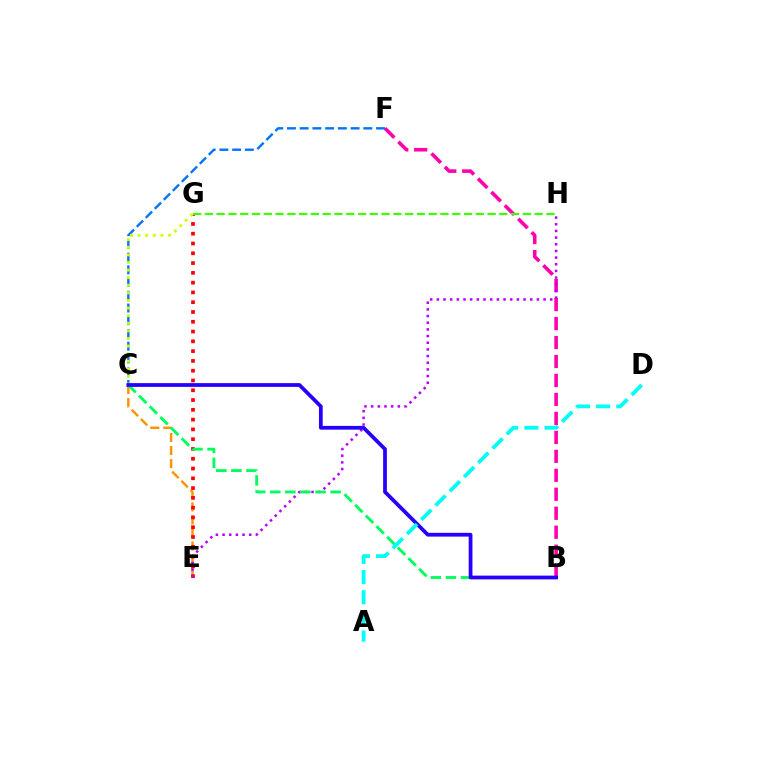{('B', 'F'): [{'color': '#ff00ac', 'line_style': 'dashed', 'thickness': 2.58}], ('C', 'E'): [{'color': '#ff9400', 'line_style': 'dashed', 'thickness': 1.77}], ('E', 'G'): [{'color': '#ff0000', 'line_style': 'dotted', 'thickness': 2.66}], ('C', 'F'): [{'color': '#0074ff', 'line_style': 'dashed', 'thickness': 1.73}], ('G', 'H'): [{'color': '#3dff00', 'line_style': 'dashed', 'thickness': 1.6}], ('E', 'H'): [{'color': '#b900ff', 'line_style': 'dotted', 'thickness': 1.81}], ('C', 'G'): [{'color': '#d1ff00', 'line_style': 'dotted', 'thickness': 2.06}], ('B', 'C'): [{'color': '#00ff5c', 'line_style': 'dashed', 'thickness': 2.05}, {'color': '#2500ff', 'line_style': 'solid', 'thickness': 2.7}], ('A', 'D'): [{'color': '#00fff6', 'line_style': 'dashed', 'thickness': 2.74}]}